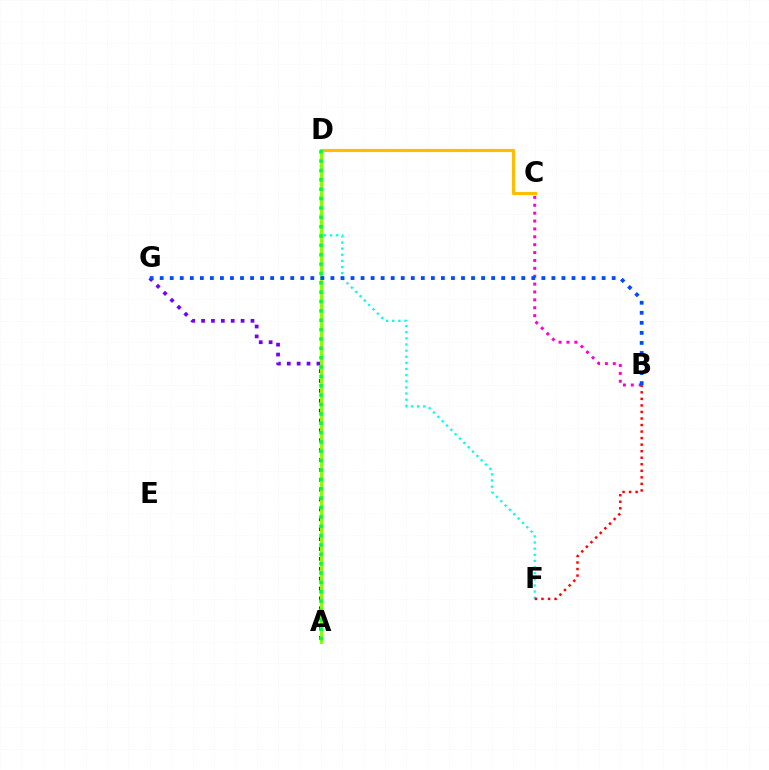{('B', 'C'): [{'color': '#ff00cf', 'line_style': 'dotted', 'thickness': 2.14}], ('C', 'D'): [{'color': '#ffbd00', 'line_style': 'solid', 'thickness': 2.29}], ('A', 'G'): [{'color': '#7200ff', 'line_style': 'dotted', 'thickness': 2.69}], ('D', 'F'): [{'color': '#00fff6', 'line_style': 'dotted', 'thickness': 1.67}], ('A', 'D'): [{'color': '#84ff00', 'line_style': 'solid', 'thickness': 2.11}, {'color': '#00ff39', 'line_style': 'dotted', 'thickness': 2.54}], ('B', 'F'): [{'color': '#ff0000', 'line_style': 'dotted', 'thickness': 1.78}], ('B', 'G'): [{'color': '#004bff', 'line_style': 'dotted', 'thickness': 2.73}]}